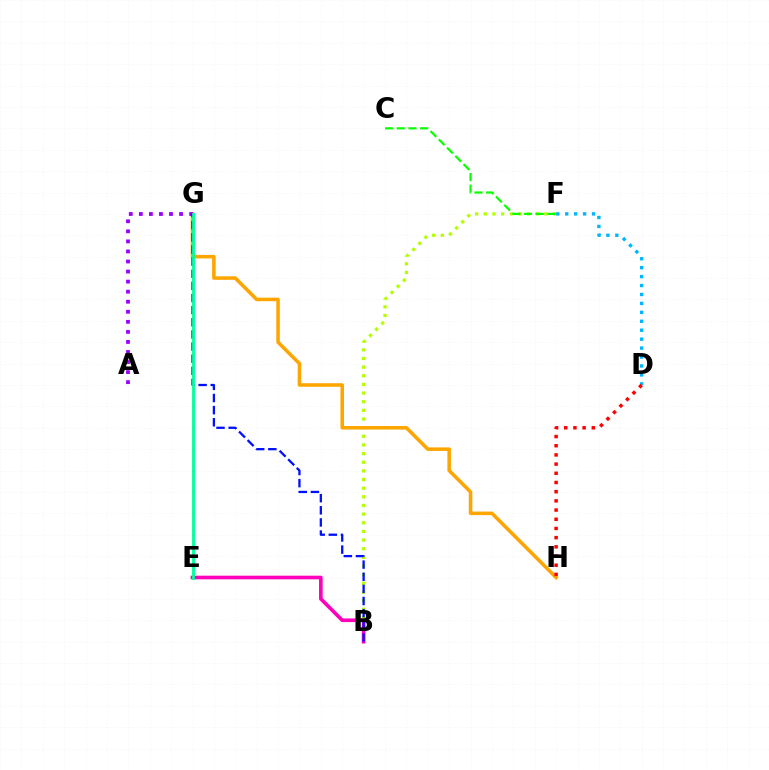{('B', 'F'): [{'color': '#b3ff00', 'line_style': 'dotted', 'thickness': 2.35}], ('G', 'H'): [{'color': '#ffa500', 'line_style': 'solid', 'thickness': 2.56}], ('A', 'G'): [{'color': '#9b00ff', 'line_style': 'dotted', 'thickness': 2.73}], ('D', 'F'): [{'color': '#00b5ff', 'line_style': 'dotted', 'thickness': 2.43}], ('B', 'E'): [{'color': '#ff00bd', 'line_style': 'solid', 'thickness': 2.62}], ('C', 'F'): [{'color': '#08ff00', 'line_style': 'dashed', 'thickness': 1.59}], ('B', 'G'): [{'color': '#0010ff', 'line_style': 'dashed', 'thickness': 1.65}], ('E', 'G'): [{'color': '#00ff9d', 'line_style': 'solid', 'thickness': 2.04}], ('D', 'H'): [{'color': '#ff0000', 'line_style': 'dotted', 'thickness': 2.5}]}